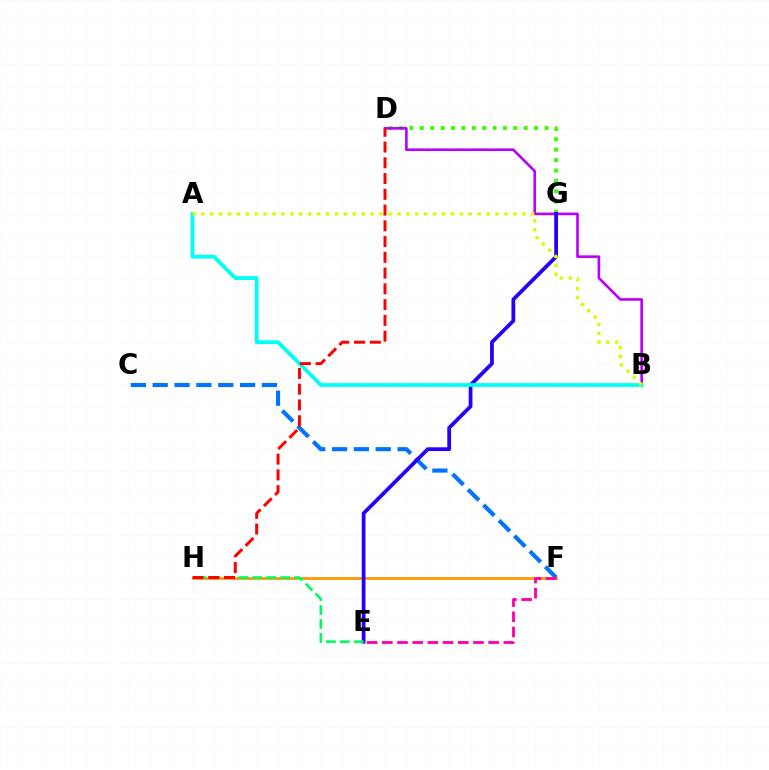{('C', 'F'): [{'color': '#0074ff', 'line_style': 'dashed', 'thickness': 2.97}], ('D', 'G'): [{'color': '#3dff00', 'line_style': 'dotted', 'thickness': 2.82}], ('F', 'H'): [{'color': '#ff9400', 'line_style': 'solid', 'thickness': 1.94}], ('B', 'D'): [{'color': '#b900ff', 'line_style': 'solid', 'thickness': 1.9}], ('E', 'G'): [{'color': '#2500ff', 'line_style': 'solid', 'thickness': 2.7}], ('E', 'H'): [{'color': '#00ff5c', 'line_style': 'dashed', 'thickness': 1.89}], ('A', 'B'): [{'color': '#00fff6', 'line_style': 'solid', 'thickness': 2.74}, {'color': '#d1ff00', 'line_style': 'dotted', 'thickness': 2.42}], ('E', 'F'): [{'color': '#ff00ac', 'line_style': 'dashed', 'thickness': 2.06}], ('D', 'H'): [{'color': '#ff0000', 'line_style': 'dashed', 'thickness': 2.14}]}